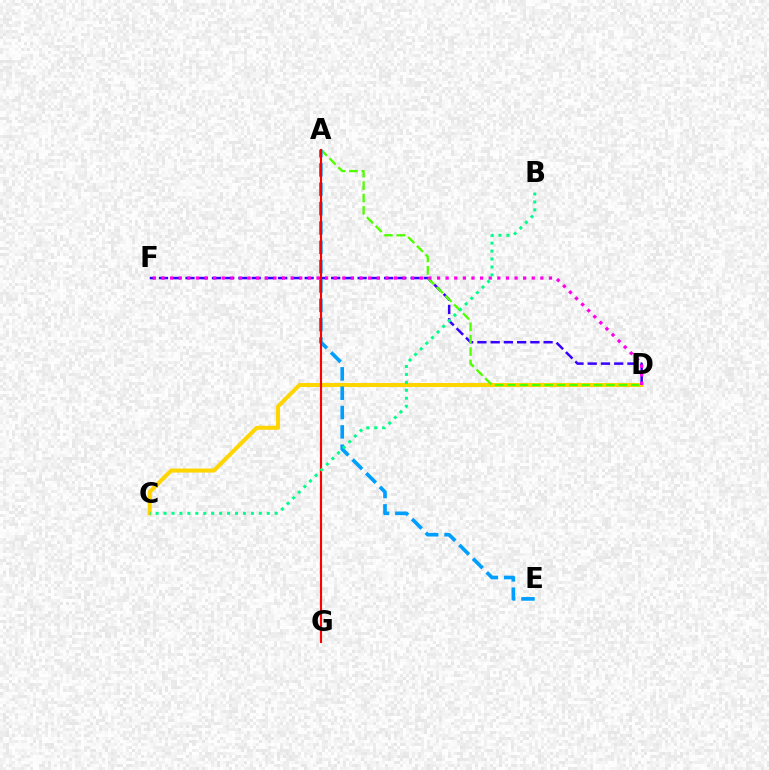{('C', 'D'): [{'color': '#ffd500', 'line_style': 'solid', 'thickness': 2.89}], ('D', 'F'): [{'color': '#3700ff', 'line_style': 'dashed', 'thickness': 1.8}, {'color': '#ff00ed', 'line_style': 'dotted', 'thickness': 2.34}], ('A', 'D'): [{'color': '#4fff00', 'line_style': 'dashed', 'thickness': 1.68}], ('A', 'E'): [{'color': '#009eff', 'line_style': 'dashed', 'thickness': 2.63}], ('A', 'G'): [{'color': '#ff0000', 'line_style': 'solid', 'thickness': 1.54}], ('B', 'C'): [{'color': '#00ff86', 'line_style': 'dotted', 'thickness': 2.16}]}